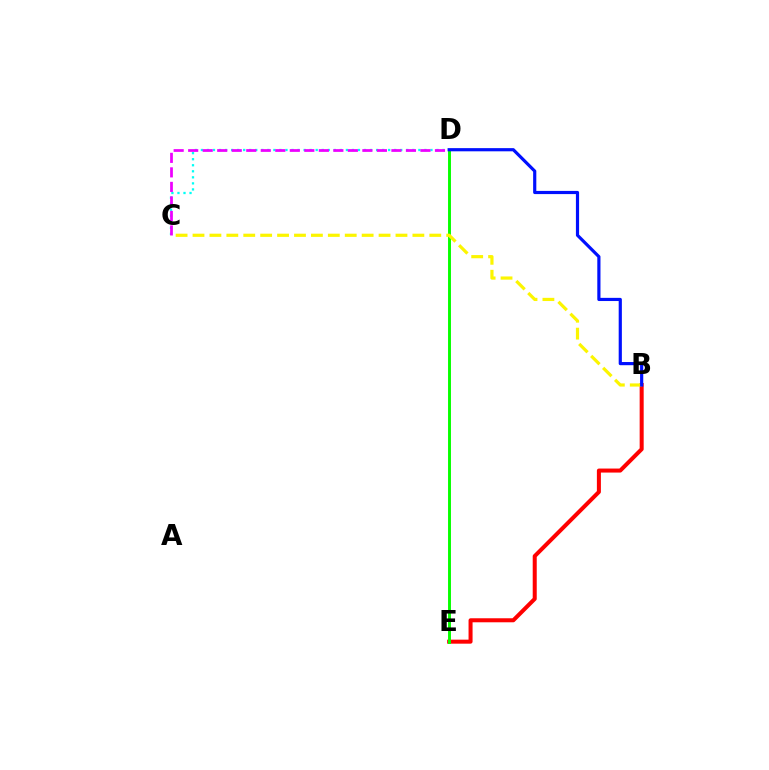{('C', 'D'): [{'color': '#00fff6', 'line_style': 'dotted', 'thickness': 1.64}, {'color': '#ee00ff', 'line_style': 'dashed', 'thickness': 1.97}], ('B', 'E'): [{'color': '#ff0000', 'line_style': 'solid', 'thickness': 2.89}], ('D', 'E'): [{'color': '#08ff00', 'line_style': 'solid', 'thickness': 2.11}], ('B', 'C'): [{'color': '#fcf500', 'line_style': 'dashed', 'thickness': 2.3}], ('B', 'D'): [{'color': '#0010ff', 'line_style': 'solid', 'thickness': 2.29}]}